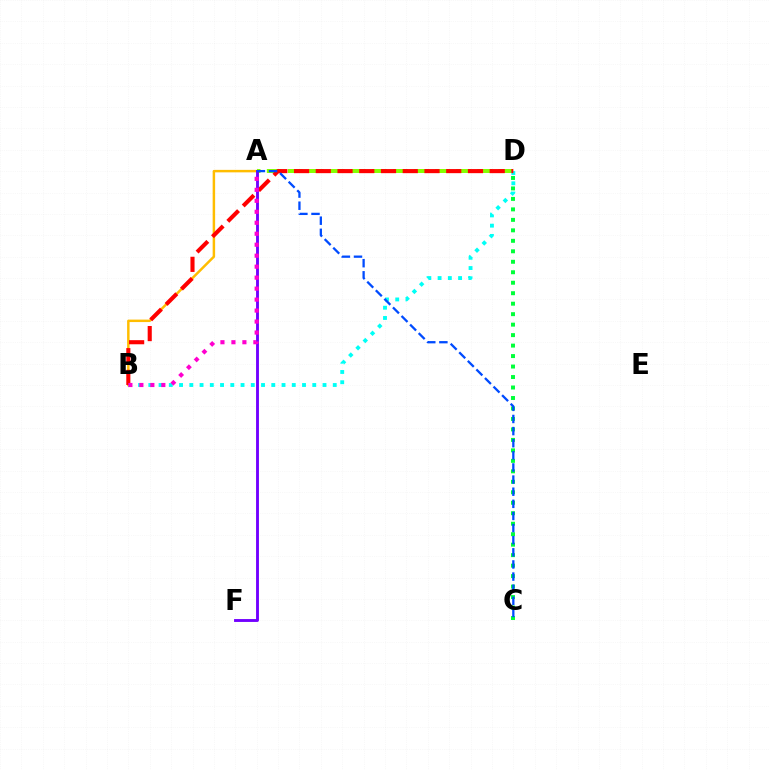{('A', 'D'): [{'color': '#84ff00', 'line_style': 'dashed', 'thickness': 2.86}], ('A', 'B'): [{'color': '#ffbd00', 'line_style': 'solid', 'thickness': 1.78}, {'color': '#ff00cf', 'line_style': 'dotted', 'thickness': 2.98}], ('C', 'D'): [{'color': '#00ff39', 'line_style': 'dotted', 'thickness': 2.85}], ('B', 'D'): [{'color': '#00fff6', 'line_style': 'dotted', 'thickness': 2.78}, {'color': '#ff0000', 'line_style': 'dashed', 'thickness': 2.95}], ('A', 'F'): [{'color': '#7200ff', 'line_style': 'solid', 'thickness': 2.07}], ('A', 'C'): [{'color': '#004bff', 'line_style': 'dashed', 'thickness': 1.65}]}